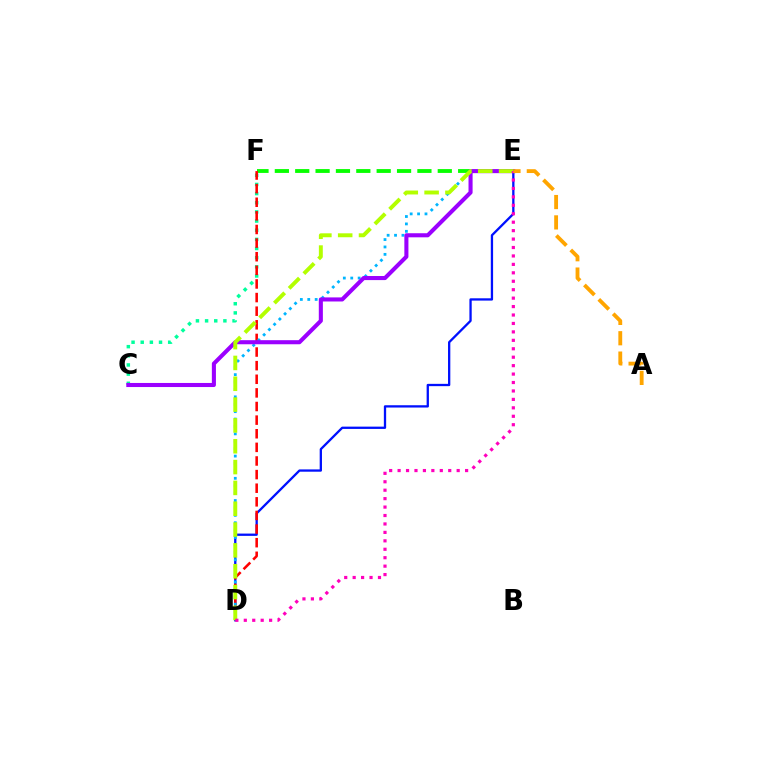{('C', 'F'): [{'color': '#00ff9d', 'line_style': 'dotted', 'thickness': 2.49}], ('D', 'E'): [{'color': '#0010ff', 'line_style': 'solid', 'thickness': 1.65}, {'color': '#00b5ff', 'line_style': 'dotted', 'thickness': 2.01}, {'color': '#b3ff00', 'line_style': 'dashed', 'thickness': 2.83}, {'color': '#ff00bd', 'line_style': 'dotted', 'thickness': 2.29}], ('E', 'F'): [{'color': '#08ff00', 'line_style': 'dashed', 'thickness': 2.77}], ('D', 'F'): [{'color': '#ff0000', 'line_style': 'dashed', 'thickness': 1.85}], ('C', 'E'): [{'color': '#9b00ff', 'line_style': 'solid', 'thickness': 2.93}], ('A', 'E'): [{'color': '#ffa500', 'line_style': 'dashed', 'thickness': 2.76}]}